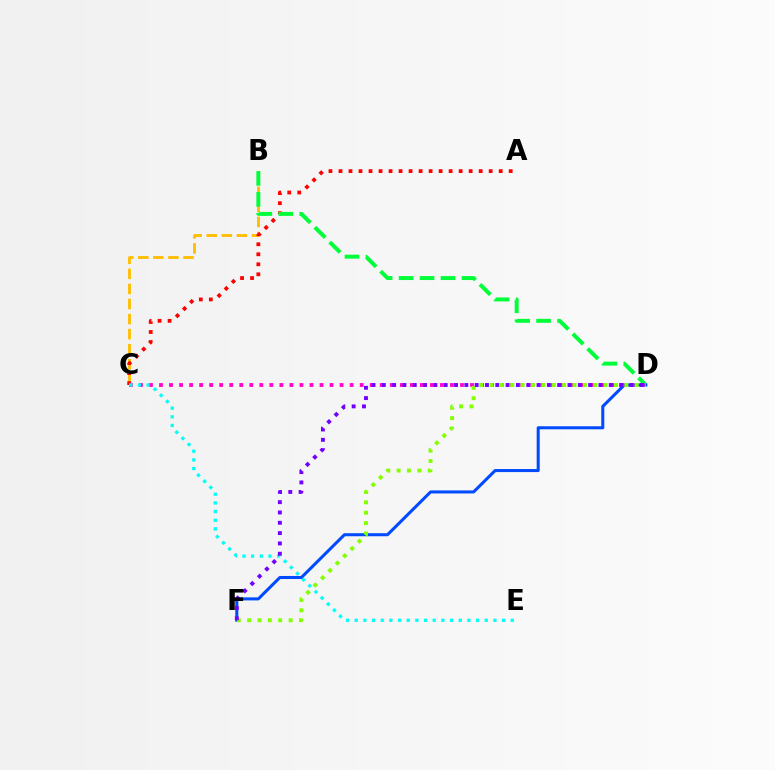{('B', 'C'): [{'color': '#ffbd00', 'line_style': 'dashed', 'thickness': 2.05}], ('A', 'C'): [{'color': '#ff0000', 'line_style': 'dotted', 'thickness': 2.72}], ('B', 'D'): [{'color': '#00ff39', 'line_style': 'dashed', 'thickness': 2.85}], ('D', 'F'): [{'color': '#004bff', 'line_style': 'solid', 'thickness': 2.19}, {'color': '#84ff00', 'line_style': 'dotted', 'thickness': 2.82}, {'color': '#7200ff', 'line_style': 'dotted', 'thickness': 2.8}], ('C', 'D'): [{'color': '#ff00cf', 'line_style': 'dotted', 'thickness': 2.73}], ('C', 'E'): [{'color': '#00fff6', 'line_style': 'dotted', 'thickness': 2.35}]}